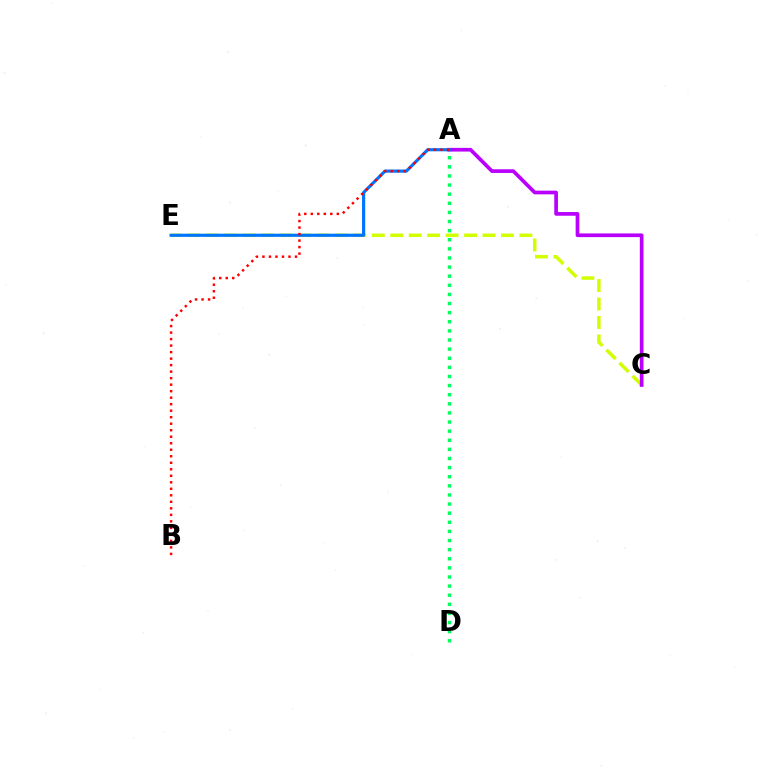{('C', 'E'): [{'color': '#d1ff00', 'line_style': 'dashed', 'thickness': 2.51}], ('A', 'C'): [{'color': '#b900ff', 'line_style': 'solid', 'thickness': 2.66}], ('A', 'E'): [{'color': '#0074ff', 'line_style': 'solid', 'thickness': 2.27}], ('A', 'B'): [{'color': '#ff0000', 'line_style': 'dotted', 'thickness': 1.77}], ('A', 'D'): [{'color': '#00ff5c', 'line_style': 'dotted', 'thickness': 2.48}]}